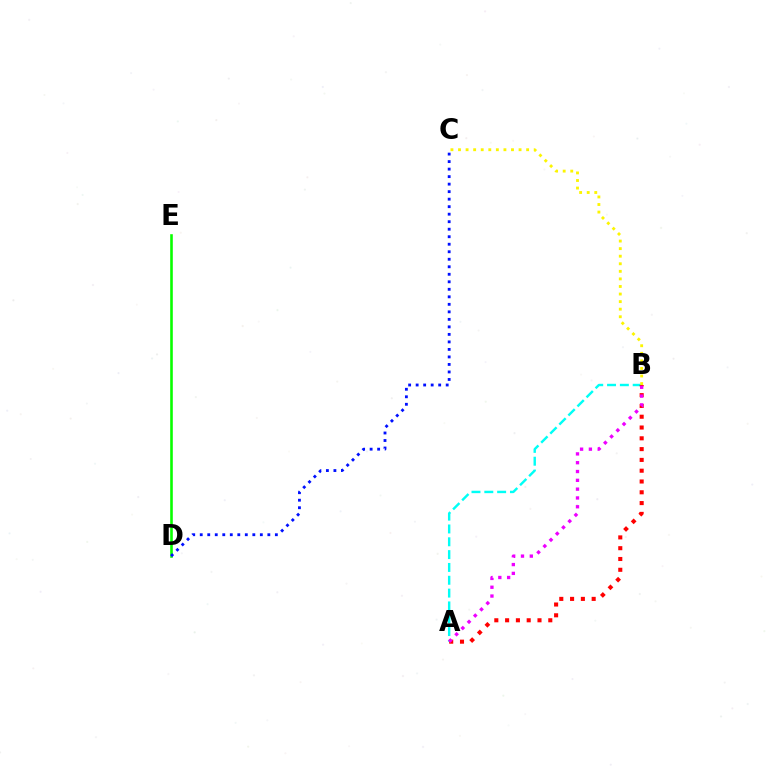{('A', 'B'): [{'color': '#00fff6', 'line_style': 'dashed', 'thickness': 1.74}, {'color': '#ff0000', 'line_style': 'dotted', 'thickness': 2.93}, {'color': '#ee00ff', 'line_style': 'dotted', 'thickness': 2.39}], ('D', 'E'): [{'color': '#08ff00', 'line_style': 'solid', 'thickness': 1.87}], ('B', 'C'): [{'color': '#fcf500', 'line_style': 'dotted', 'thickness': 2.06}], ('C', 'D'): [{'color': '#0010ff', 'line_style': 'dotted', 'thickness': 2.04}]}